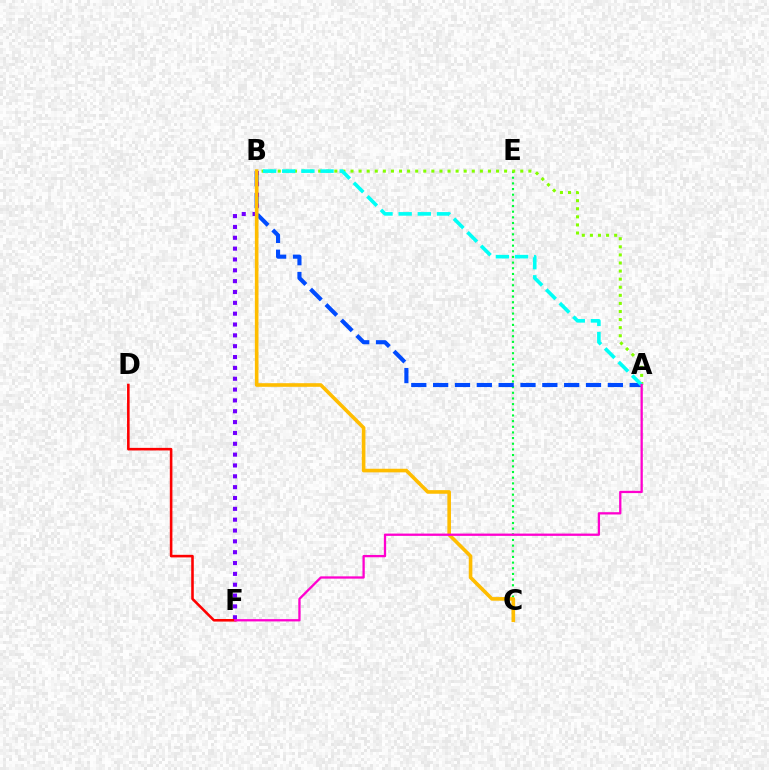{('C', 'E'): [{'color': '#00ff39', 'line_style': 'dotted', 'thickness': 1.54}], ('A', 'B'): [{'color': '#004bff', 'line_style': 'dashed', 'thickness': 2.97}, {'color': '#84ff00', 'line_style': 'dotted', 'thickness': 2.2}, {'color': '#00fff6', 'line_style': 'dashed', 'thickness': 2.6}], ('B', 'F'): [{'color': '#7200ff', 'line_style': 'dotted', 'thickness': 2.95}], ('D', 'F'): [{'color': '#ff0000', 'line_style': 'solid', 'thickness': 1.86}], ('B', 'C'): [{'color': '#ffbd00', 'line_style': 'solid', 'thickness': 2.6}], ('A', 'F'): [{'color': '#ff00cf', 'line_style': 'solid', 'thickness': 1.65}]}